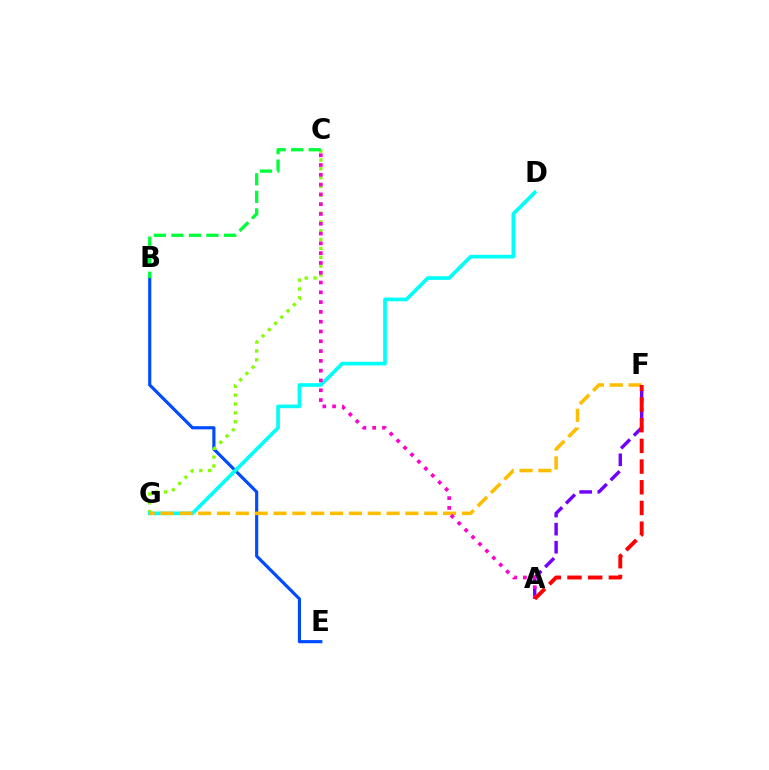{('B', 'E'): [{'color': '#004bff', 'line_style': 'solid', 'thickness': 2.27}], ('C', 'G'): [{'color': '#84ff00', 'line_style': 'dotted', 'thickness': 2.4}], ('D', 'G'): [{'color': '#00fff6', 'line_style': 'solid', 'thickness': 2.65}], ('F', 'G'): [{'color': '#ffbd00', 'line_style': 'dashed', 'thickness': 2.56}], ('A', 'F'): [{'color': '#7200ff', 'line_style': 'dashed', 'thickness': 2.46}, {'color': '#ff0000', 'line_style': 'dashed', 'thickness': 2.81}], ('A', 'C'): [{'color': '#ff00cf', 'line_style': 'dotted', 'thickness': 2.66}], ('B', 'C'): [{'color': '#00ff39', 'line_style': 'dashed', 'thickness': 2.38}]}